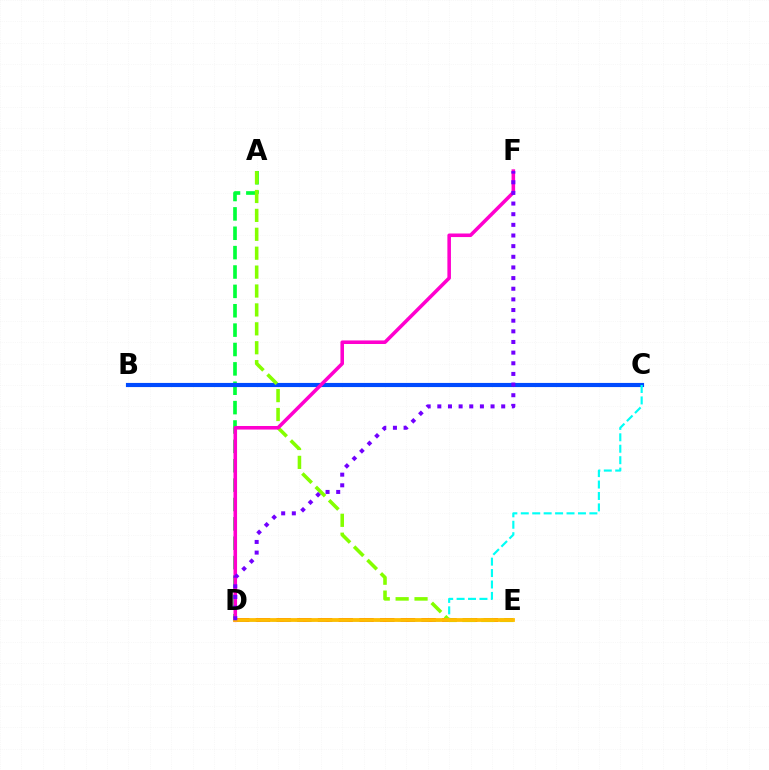{('A', 'D'): [{'color': '#00ff39', 'line_style': 'dashed', 'thickness': 2.63}], ('D', 'E'): [{'color': '#ff0000', 'line_style': 'dashed', 'thickness': 2.81}, {'color': '#ffbd00', 'line_style': 'solid', 'thickness': 2.73}], ('B', 'C'): [{'color': '#004bff', 'line_style': 'solid', 'thickness': 2.98}], ('C', 'D'): [{'color': '#00fff6', 'line_style': 'dashed', 'thickness': 1.55}], ('A', 'E'): [{'color': '#84ff00', 'line_style': 'dashed', 'thickness': 2.57}], ('D', 'F'): [{'color': '#ff00cf', 'line_style': 'solid', 'thickness': 2.57}, {'color': '#7200ff', 'line_style': 'dotted', 'thickness': 2.89}]}